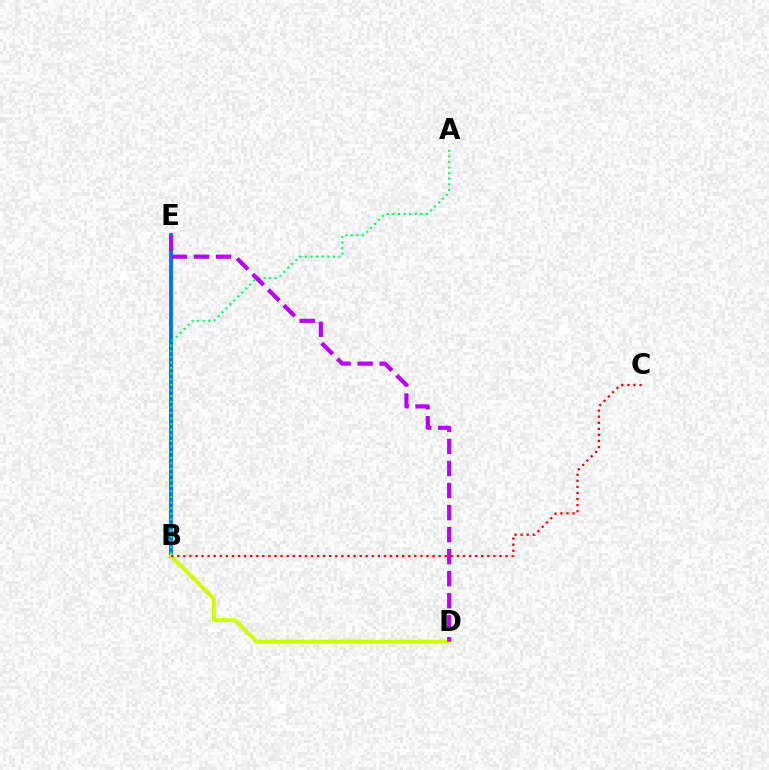{('B', 'E'): [{'color': '#0074ff', 'line_style': 'solid', 'thickness': 2.81}], ('A', 'B'): [{'color': '#00ff5c', 'line_style': 'dotted', 'thickness': 1.52}], ('B', 'D'): [{'color': '#d1ff00', 'line_style': 'solid', 'thickness': 2.84}], ('D', 'E'): [{'color': '#b900ff', 'line_style': 'dashed', 'thickness': 2.99}], ('B', 'C'): [{'color': '#ff0000', 'line_style': 'dotted', 'thickness': 1.65}]}